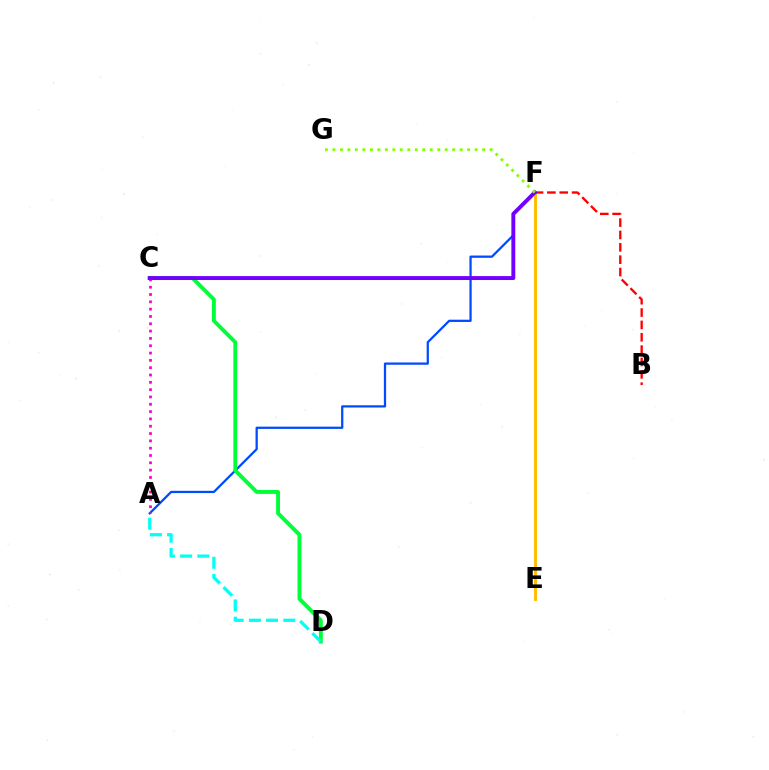{('E', 'F'): [{'color': '#ffbd00', 'line_style': 'solid', 'thickness': 2.11}], ('A', 'F'): [{'color': '#004bff', 'line_style': 'solid', 'thickness': 1.63}], ('B', 'F'): [{'color': '#ff0000', 'line_style': 'dashed', 'thickness': 1.68}], ('A', 'C'): [{'color': '#ff00cf', 'line_style': 'dotted', 'thickness': 1.99}], ('C', 'D'): [{'color': '#00ff39', 'line_style': 'solid', 'thickness': 2.79}], ('C', 'F'): [{'color': '#7200ff', 'line_style': 'solid', 'thickness': 2.83}], ('F', 'G'): [{'color': '#84ff00', 'line_style': 'dotted', 'thickness': 2.03}], ('A', 'D'): [{'color': '#00fff6', 'line_style': 'dashed', 'thickness': 2.34}]}